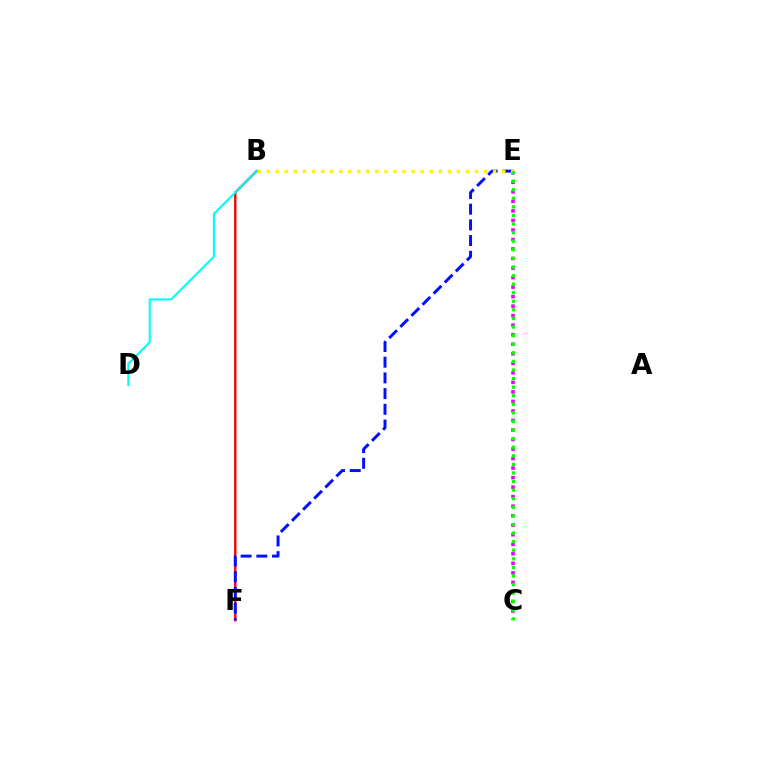{('B', 'F'): [{'color': '#ff0000', 'line_style': 'solid', 'thickness': 1.73}], ('C', 'E'): [{'color': '#ee00ff', 'line_style': 'dotted', 'thickness': 2.59}, {'color': '#08ff00', 'line_style': 'dotted', 'thickness': 2.33}], ('E', 'F'): [{'color': '#0010ff', 'line_style': 'dashed', 'thickness': 2.13}], ('B', 'E'): [{'color': '#fcf500', 'line_style': 'dotted', 'thickness': 2.46}], ('B', 'D'): [{'color': '#00fff6', 'line_style': 'solid', 'thickness': 1.51}]}